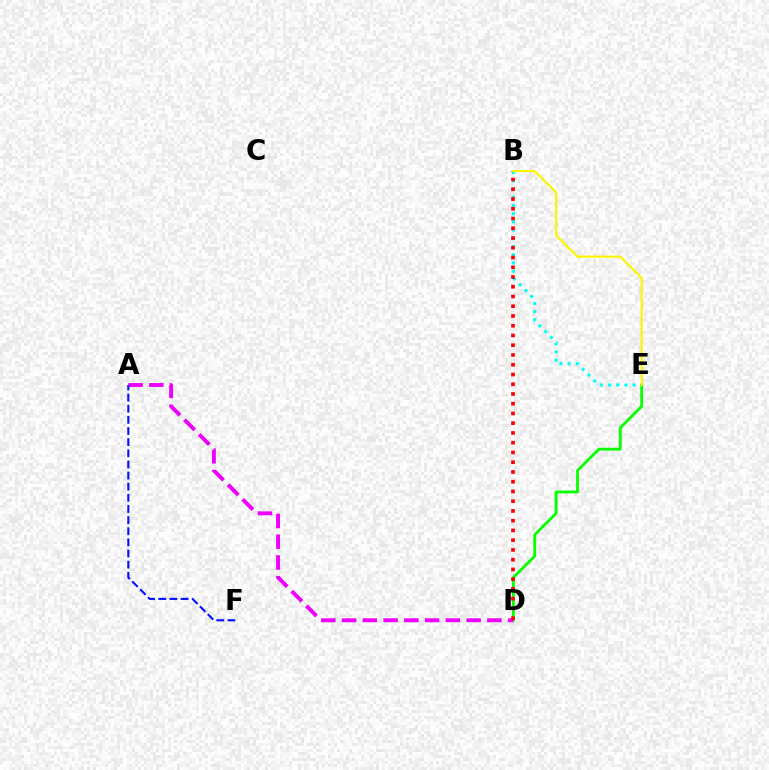{('D', 'E'): [{'color': '#08ff00', 'line_style': 'solid', 'thickness': 2.03}], ('A', 'D'): [{'color': '#ee00ff', 'line_style': 'dashed', 'thickness': 2.82}], ('B', 'E'): [{'color': '#00fff6', 'line_style': 'dotted', 'thickness': 2.23}, {'color': '#fcf500', 'line_style': 'solid', 'thickness': 1.56}], ('A', 'F'): [{'color': '#0010ff', 'line_style': 'dashed', 'thickness': 1.51}], ('B', 'D'): [{'color': '#ff0000', 'line_style': 'dotted', 'thickness': 2.65}]}